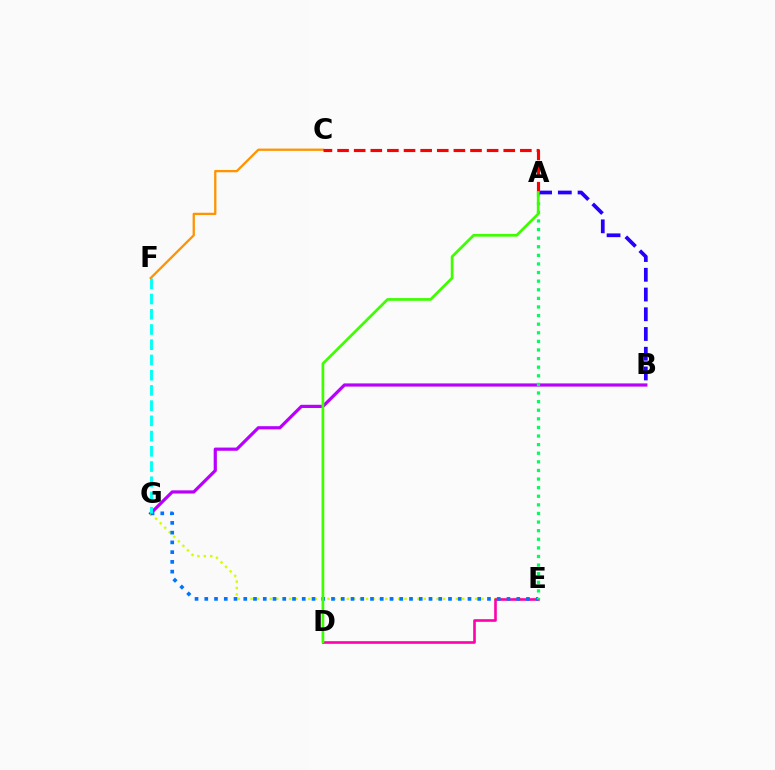{('B', 'G'): [{'color': '#b900ff', 'line_style': 'solid', 'thickness': 2.3}], ('E', 'G'): [{'color': '#d1ff00', 'line_style': 'dotted', 'thickness': 1.74}, {'color': '#0074ff', 'line_style': 'dotted', 'thickness': 2.65}], ('D', 'E'): [{'color': '#ff00ac', 'line_style': 'solid', 'thickness': 1.88}], ('A', 'E'): [{'color': '#00ff5c', 'line_style': 'dotted', 'thickness': 2.34}], ('F', 'G'): [{'color': '#00fff6', 'line_style': 'dashed', 'thickness': 2.07}], ('C', 'F'): [{'color': '#ff9400', 'line_style': 'solid', 'thickness': 1.65}], ('A', 'B'): [{'color': '#2500ff', 'line_style': 'dashed', 'thickness': 2.68}], ('A', 'C'): [{'color': '#ff0000', 'line_style': 'dashed', 'thickness': 2.26}], ('A', 'D'): [{'color': '#3dff00', 'line_style': 'solid', 'thickness': 1.94}]}